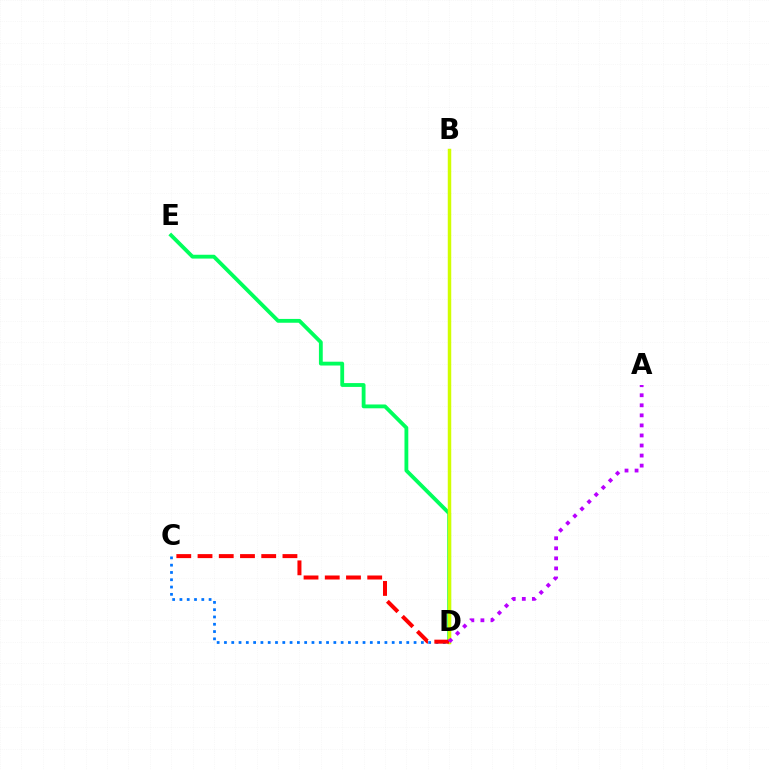{('C', 'D'): [{'color': '#0074ff', 'line_style': 'dotted', 'thickness': 1.98}, {'color': '#ff0000', 'line_style': 'dashed', 'thickness': 2.88}], ('D', 'E'): [{'color': '#00ff5c', 'line_style': 'solid', 'thickness': 2.75}], ('B', 'D'): [{'color': '#d1ff00', 'line_style': 'solid', 'thickness': 2.5}], ('A', 'D'): [{'color': '#b900ff', 'line_style': 'dotted', 'thickness': 2.73}]}